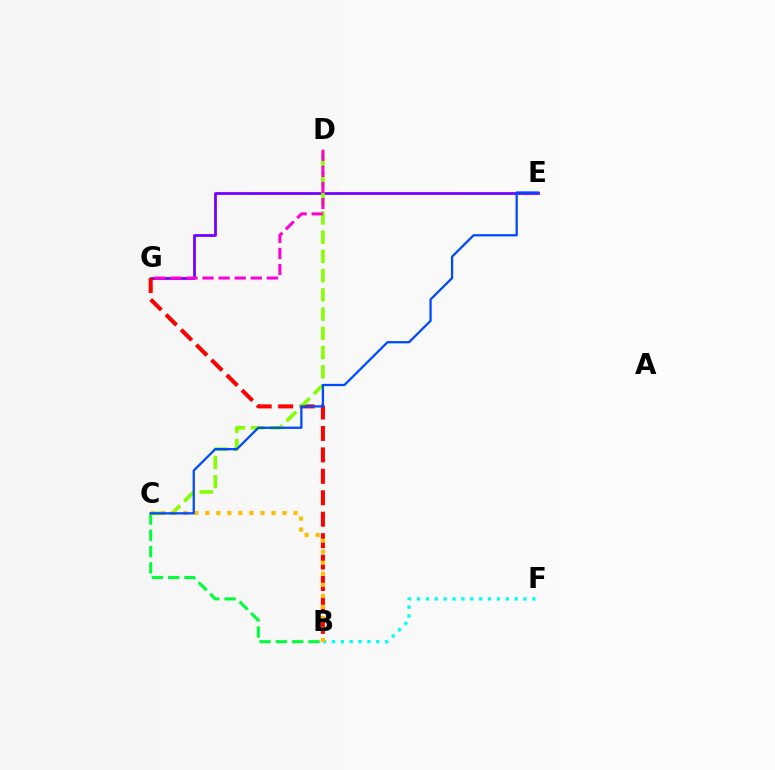{('E', 'G'): [{'color': '#7200ff', 'line_style': 'solid', 'thickness': 1.98}], ('B', 'F'): [{'color': '#00fff6', 'line_style': 'dotted', 'thickness': 2.41}], ('B', 'G'): [{'color': '#ff0000', 'line_style': 'dashed', 'thickness': 2.91}], ('C', 'D'): [{'color': '#84ff00', 'line_style': 'dashed', 'thickness': 2.61}], ('B', 'C'): [{'color': '#00ff39', 'line_style': 'dashed', 'thickness': 2.21}, {'color': '#ffbd00', 'line_style': 'dotted', 'thickness': 3.0}], ('C', 'E'): [{'color': '#004bff', 'line_style': 'solid', 'thickness': 1.64}], ('D', 'G'): [{'color': '#ff00cf', 'line_style': 'dashed', 'thickness': 2.18}]}